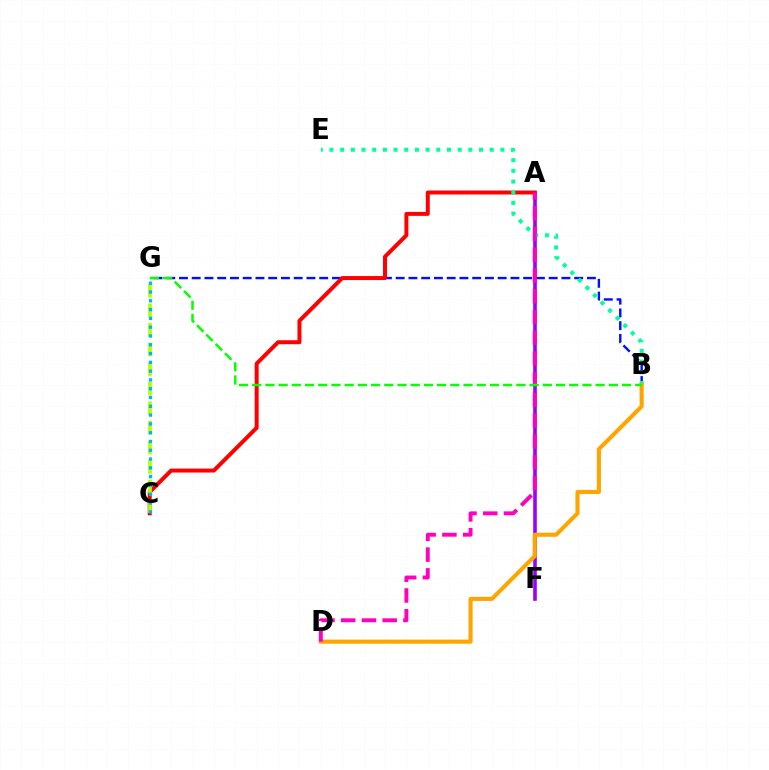{('B', 'G'): [{'color': '#0010ff', 'line_style': 'dashed', 'thickness': 1.73}, {'color': '#08ff00', 'line_style': 'dashed', 'thickness': 1.79}], ('A', 'F'): [{'color': '#9b00ff', 'line_style': 'solid', 'thickness': 2.59}], ('A', 'C'): [{'color': '#ff0000', 'line_style': 'solid', 'thickness': 2.86}], ('B', 'E'): [{'color': '#00ff9d', 'line_style': 'dotted', 'thickness': 2.9}], ('C', 'G'): [{'color': '#b3ff00', 'line_style': 'dashed', 'thickness': 2.66}, {'color': '#00b5ff', 'line_style': 'dotted', 'thickness': 2.39}], ('B', 'D'): [{'color': '#ffa500', 'line_style': 'solid', 'thickness': 2.94}], ('A', 'D'): [{'color': '#ff00bd', 'line_style': 'dashed', 'thickness': 2.82}]}